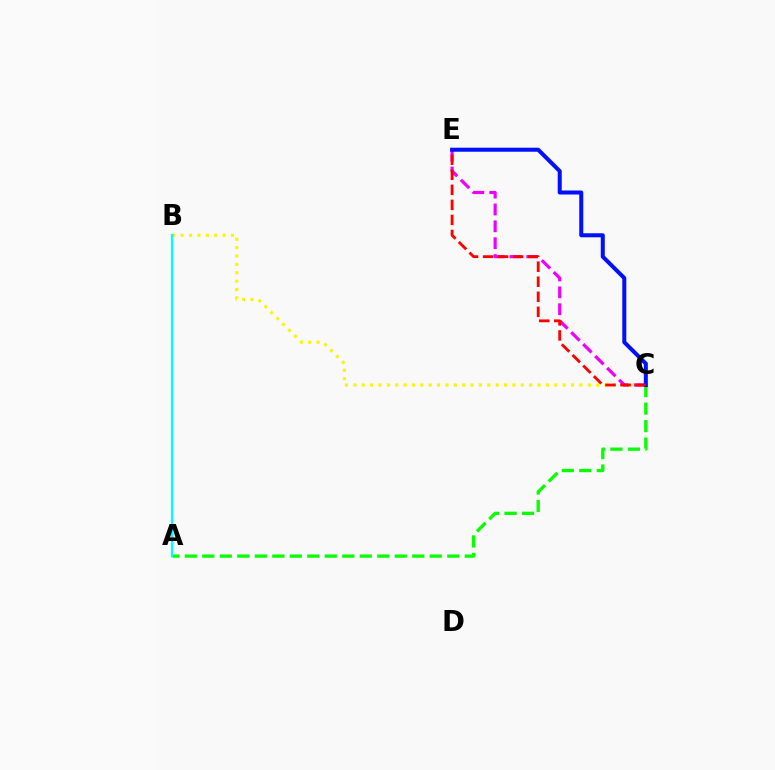{('A', 'C'): [{'color': '#08ff00', 'line_style': 'dashed', 'thickness': 2.38}], ('B', 'C'): [{'color': '#fcf500', 'line_style': 'dotted', 'thickness': 2.27}], ('C', 'E'): [{'color': '#ee00ff', 'line_style': 'dashed', 'thickness': 2.29}, {'color': '#0010ff', 'line_style': 'solid', 'thickness': 2.9}, {'color': '#ff0000', 'line_style': 'dashed', 'thickness': 2.04}], ('A', 'B'): [{'color': '#00fff6', 'line_style': 'solid', 'thickness': 1.64}]}